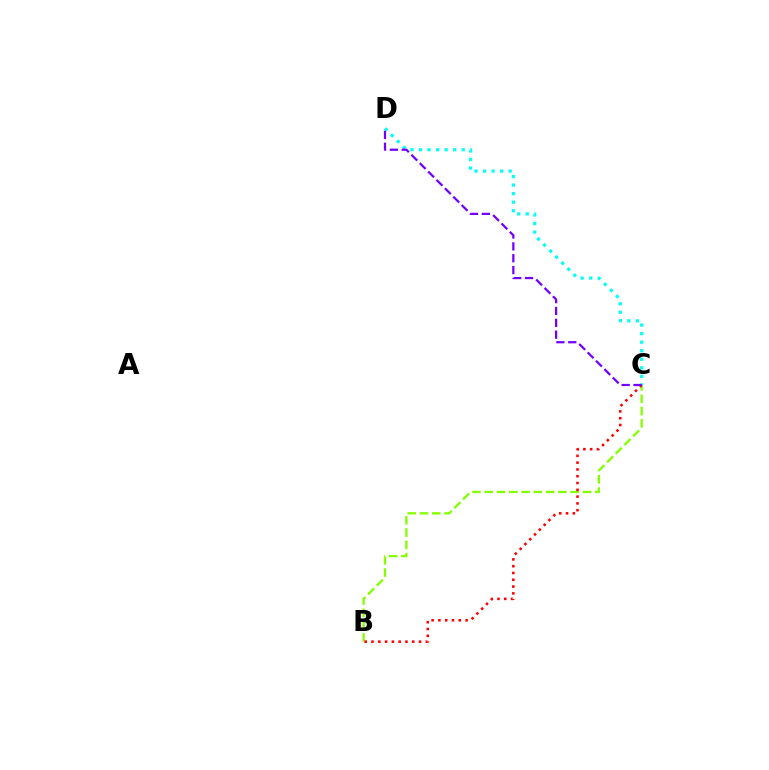{('B', 'C'): [{'color': '#84ff00', 'line_style': 'dashed', 'thickness': 1.67}, {'color': '#ff0000', 'line_style': 'dotted', 'thickness': 1.85}], ('C', 'D'): [{'color': '#00fff6', 'line_style': 'dotted', 'thickness': 2.32}, {'color': '#7200ff', 'line_style': 'dashed', 'thickness': 1.61}]}